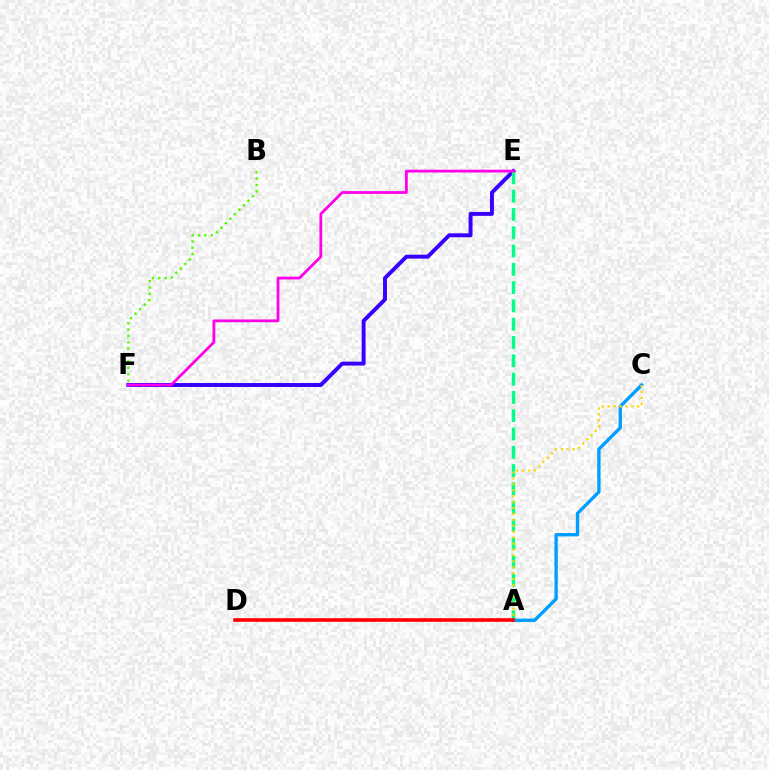{('E', 'F'): [{'color': '#3700ff', 'line_style': 'solid', 'thickness': 2.83}, {'color': '#ff00ed', 'line_style': 'solid', 'thickness': 2.0}], ('A', 'C'): [{'color': '#009eff', 'line_style': 'solid', 'thickness': 2.41}, {'color': '#ffd500', 'line_style': 'dotted', 'thickness': 1.61}], ('B', 'F'): [{'color': '#4fff00', 'line_style': 'dotted', 'thickness': 1.73}], ('A', 'E'): [{'color': '#00ff86', 'line_style': 'dashed', 'thickness': 2.48}], ('A', 'D'): [{'color': '#ff0000', 'line_style': 'solid', 'thickness': 2.6}]}